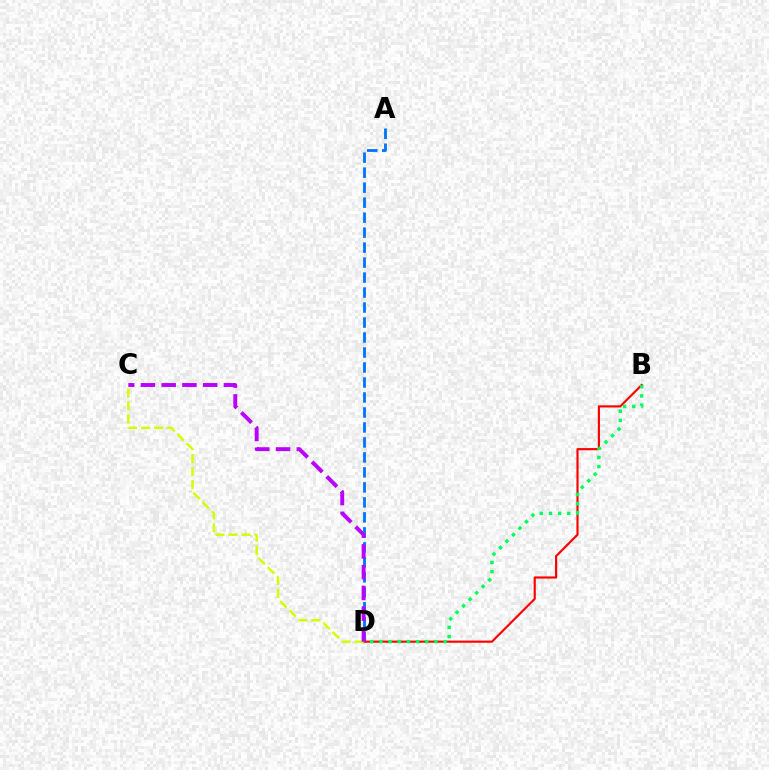{('A', 'D'): [{'color': '#0074ff', 'line_style': 'dashed', 'thickness': 2.04}], ('B', 'D'): [{'color': '#ff0000', 'line_style': 'solid', 'thickness': 1.55}, {'color': '#00ff5c', 'line_style': 'dotted', 'thickness': 2.49}], ('C', 'D'): [{'color': '#d1ff00', 'line_style': 'dashed', 'thickness': 1.77}, {'color': '#b900ff', 'line_style': 'dashed', 'thickness': 2.82}]}